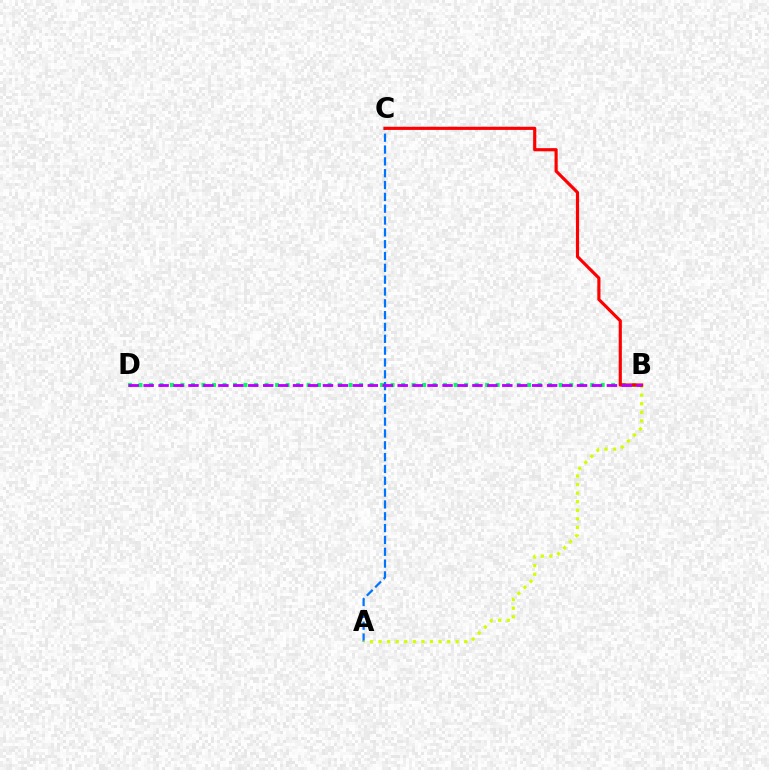{('B', 'D'): [{'color': '#00ff5c', 'line_style': 'dotted', 'thickness': 2.85}, {'color': '#b900ff', 'line_style': 'dashed', 'thickness': 2.03}], ('A', 'C'): [{'color': '#0074ff', 'line_style': 'dashed', 'thickness': 1.61}], ('A', 'B'): [{'color': '#d1ff00', 'line_style': 'dotted', 'thickness': 2.33}], ('B', 'C'): [{'color': '#ff0000', 'line_style': 'solid', 'thickness': 2.27}]}